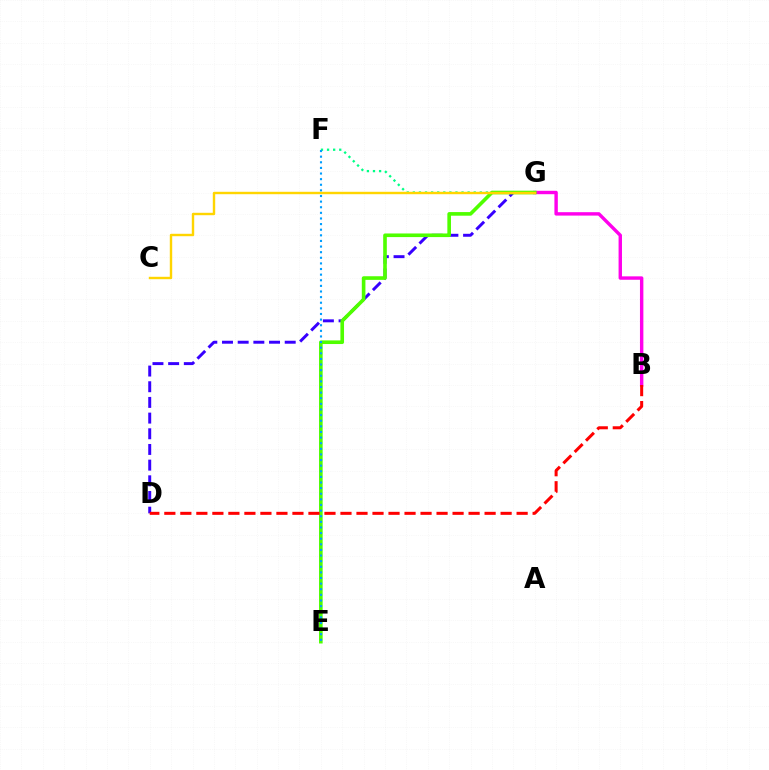{('F', 'G'): [{'color': '#00ff86', 'line_style': 'dotted', 'thickness': 1.65}], ('B', 'G'): [{'color': '#ff00ed', 'line_style': 'solid', 'thickness': 2.45}], ('D', 'G'): [{'color': '#3700ff', 'line_style': 'dashed', 'thickness': 2.13}], ('E', 'G'): [{'color': '#4fff00', 'line_style': 'solid', 'thickness': 2.61}], ('E', 'F'): [{'color': '#009eff', 'line_style': 'dotted', 'thickness': 1.53}], ('C', 'G'): [{'color': '#ffd500', 'line_style': 'solid', 'thickness': 1.74}], ('B', 'D'): [{'color': '#ff0000', 'line_style': 'dashed', 'thickness': 2.18}]}